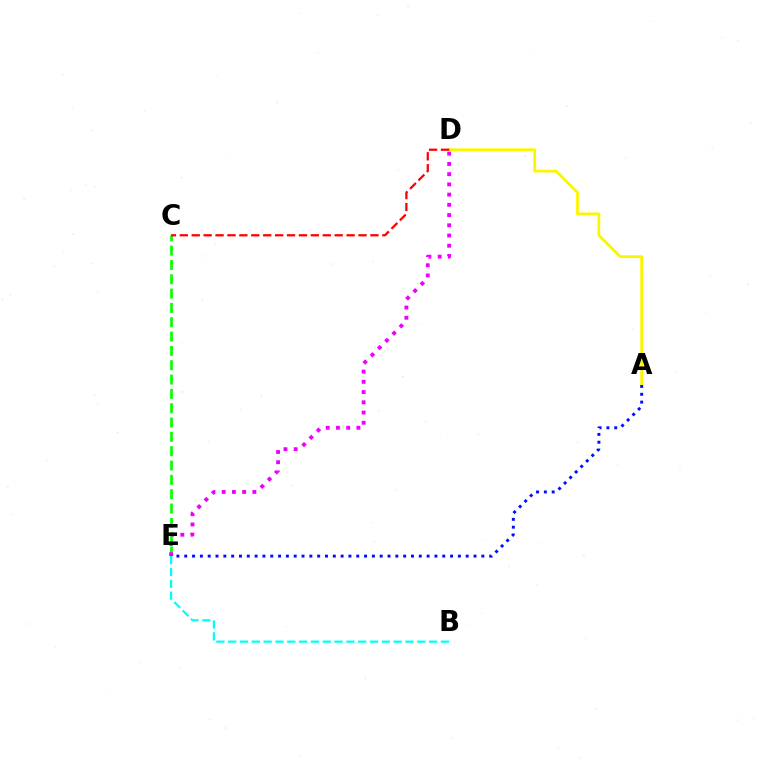{('C', 'E'): [{'color': '#08ff00', 'line_style': 'dashed', 'thickness': 1.95}], ('A', 'D'): [{'color': '#fcf500', 'line_style': 'solid', 'thickness': 2.0}], ('D', 'E'): [{'color': '#ee00ff', 'line_style': 'dotted', 'thickness': 2.78}], ('A', 'E'): [{'color': '#0010ff', 'line_style': 'dotted', 'thickness': 2.12}], ('B', 'E'): [{'color': '#00fff6', 'line_style': 'dashed', 'thickness': 1.61}], ('C', 'D'): [{'color': '#ff0000', 'line_style': 'dashed', 'thickness': 1.62}]}